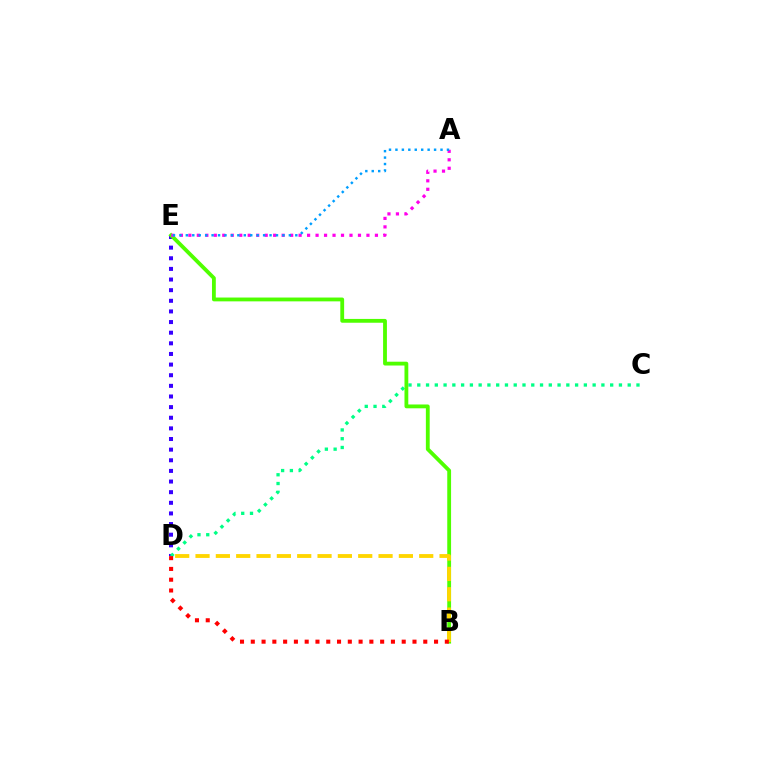{('D', 'E'): [{'color': '#3700ff', 'line_style': 'dotted', 'thickness': 2.89}], ('C', 'D'): [{'color': '#00ff86', 'line_style': 'dotted', 'thickness': 2.38}], ('B', 'E'): [{'color': '#4fff00', 'line_style': 'solid', 'thickness': 2.75}], ('B', 'D'): [{'color': '#ffd500', 'line_style': 'dashed', 'thickness': 2.76}, {'color': '#ff0000', 'line_style': 'dotted', 'thickness': 2.93}], ('A', 'E'): [{'color': '#ff00ed', 'line_style': 'dotted', 'thickness': 2.3}, {'color': '#009eff', 'line_style': 'dotted', 'thickness': 1.75}]}